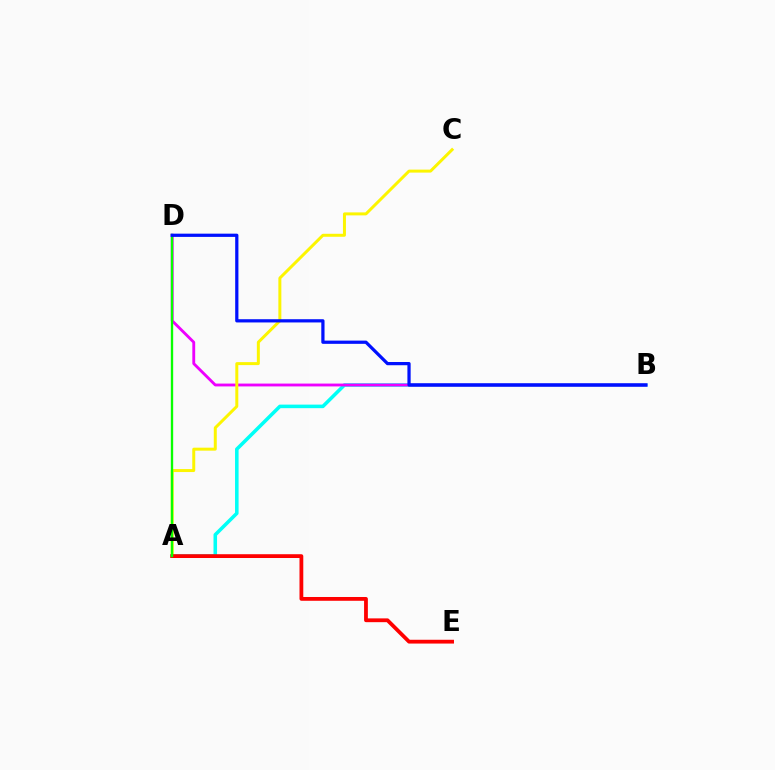{('A', 'B'): [{'color': '#00fff6', 'line_style': 'solid', 'thickness': 2.56}], ('B', 'D'): [{'color': '#ee00ff', 'line_style': 'solid', 'thickness': 2.05}, {'color': '#0010ff', 'line_style': 'solid', 'thickness': 2.33}], ('A', 'C'): [{'color': '#fcf500', 'line_style': 'solid', 'thickness': 2.15}], ('A', 'E'): [{'color': '#ff0000', 'line_style': 'solid', 'thickness': 2.73}], ('A', 'D'): [{'color': '#08ff00', 'line_style': 'solid', 'thickness': 1.69}]}